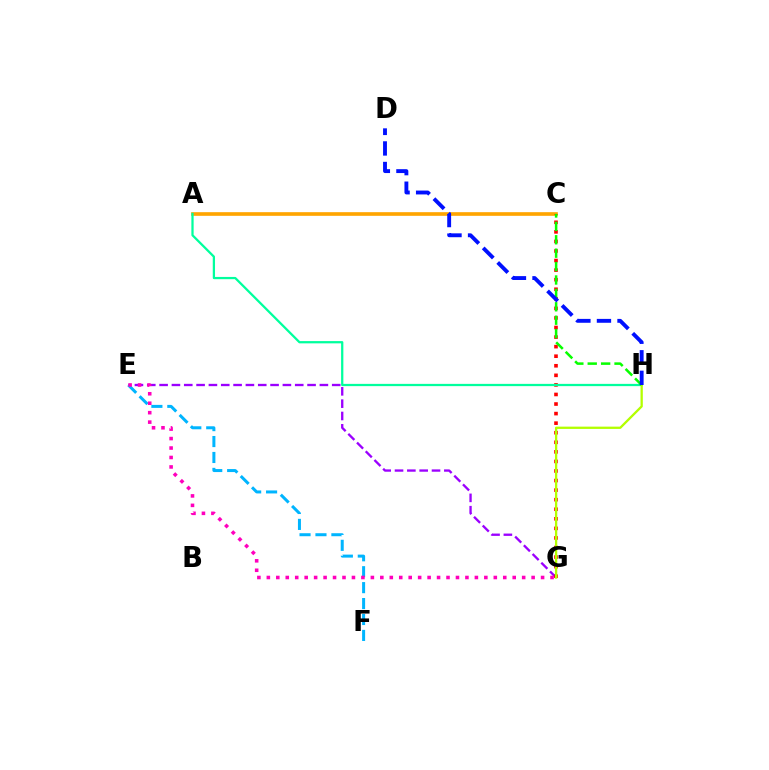{('E', 'G'): [{'color': '#9b00ff', 'line_style': 'dashed', 'thickness': 1.68}, {'color': '#ff00bd', 'line_style': 'dotted', 'thickness': 2.57}], ('A', 'C'): [{'color': '#ffa500', 'line_style': 'solid', 'thickness': 2.62}], ('C', 'G'): [{'color': '#ff0000', 'line_style': 'dotted', 'thickness': 2.6}], ('E', 'F'): [{'color': '#00b5ff', 'line_style': 'dashed', 'thickness': 2.16}], ('A', 'H'): [{'color': '#00ff9d', 'line_style': 'solid', 'thickness': 1.62}], ('G', 'H'): [{'color': '#b3ff00', 'line_style': 'solid', 'thickness': 1.65}], ('C', 'H'): [{'color': '#08ff00', 'line_style': 'dashed', 'thickness': 1.82}], ('D', 'H'): [{'color': '#0010ff', 'line_style': 'dashed', 'thickness': 2.79}]}